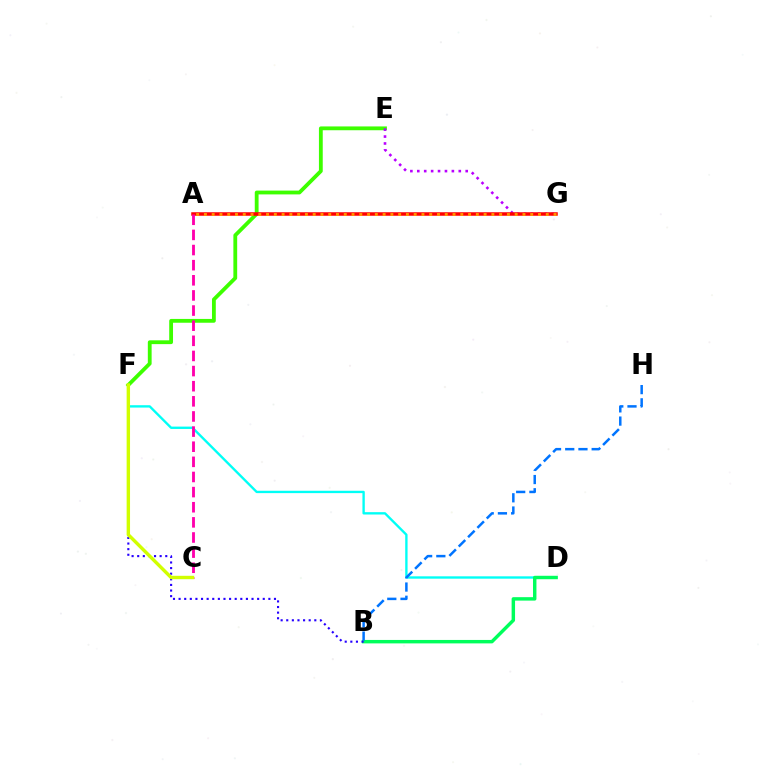{('D', 'F'): [{'color': '#00fff6', 'line_style': 'solid', 'thickness': 1.7}], ('B', 'D'): [{'color': '#00ff5c', 'line_style': 'solid', 'thickness': 2.48}], ('B', 'F'): [{'color': '#2500ff', 'line_style': 'dotted', 'thickness': 1.52}], ('E', 'F'): [{'color': '#3dff00', 'line_style': 'solid', 'thickness': 2.74}], ('E', 'G'): [{'color': '#b900ff', 'line_style': 'dotted', 'thickness': 1.88}], ('A', 'G'): [{'color': '#ff0000', 'line_style': 'solid', 'thickness': 2.53}, {'color': '#ff9400', 'line_style': 'dotted', 'thickness': 2.11}], ('A', 'C'): [{'color': '#ff00ac', 'line_style': 'dashed', 'thickness': 2.06}], ('C', 'F'): [{'color': '#d1ff00', 'line_style': 'solid', 'thickness': 2.45}], ('B', 'H'): [{'color': '#0074ff', 'line_style': 'dashed', 'thickness': 1.8}]}